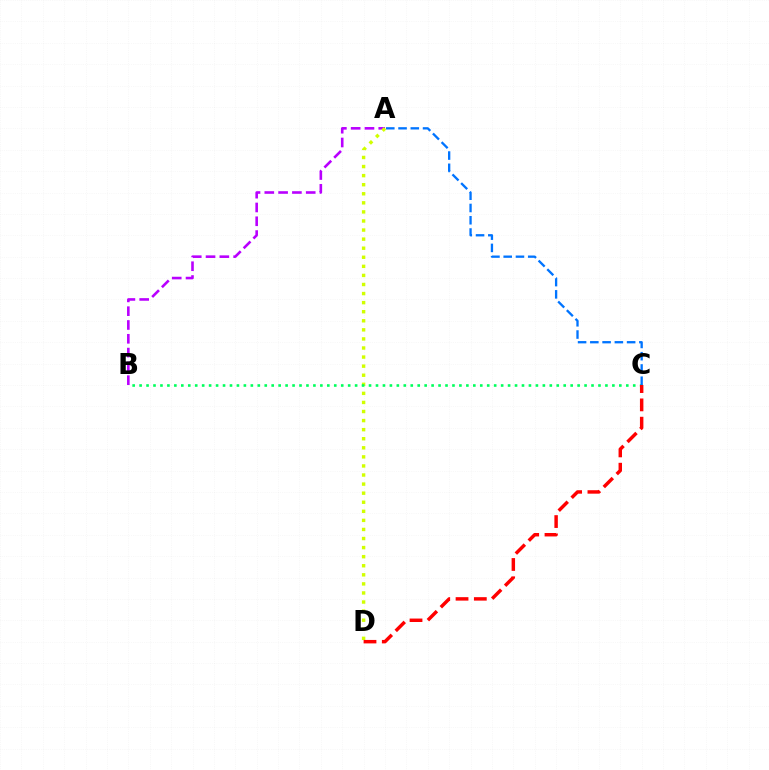{('A', 'B'): [{'color': '#b900ff', 'line_style': 'dashed', 'thickness': 1.87}], ('A', 'D'): [{'color': '#d1ff00', 'line_style': 'dotted', 'thickness': 2.47}], ('B', 'C'): [{'color': '#00ff5c', 'line_style': 'dotted', 'thickness': 1.89}], ('A', 'C'): [{'color': '#0074ff', 'line_style': 'dashed', 'thickness': 1.67}], ('C', 'D'): [{'color': '#ff0000', 'line_style': 'dashed', 'thickness': 2.49}]}